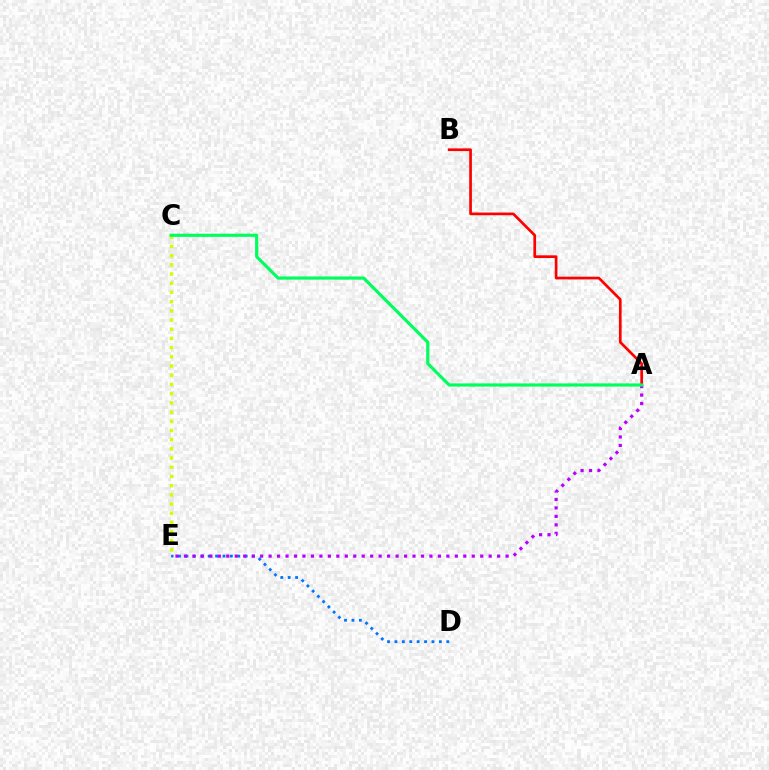{('C', 'E'): [{'color': '#d1ff00', 'line_style': 'dotted', 'thickness': 2.5}], ('A', 'B'): [{'color': '#ff0000', 'line_style': 'solid', 'thickness': 1.94}], ('D', 'E'): [{'color': '#0074ff', 'line_style': 'dotted', 'thickness': 2.01}], ('A', 'E'): [{'color': '#b900ff', 'line_style': 'dotted', 'thickness': 2.3}], ('A', 'C'): [{'color': '#00ff5c', 'line_style': 'solid', 'thickness': 2.28}]}